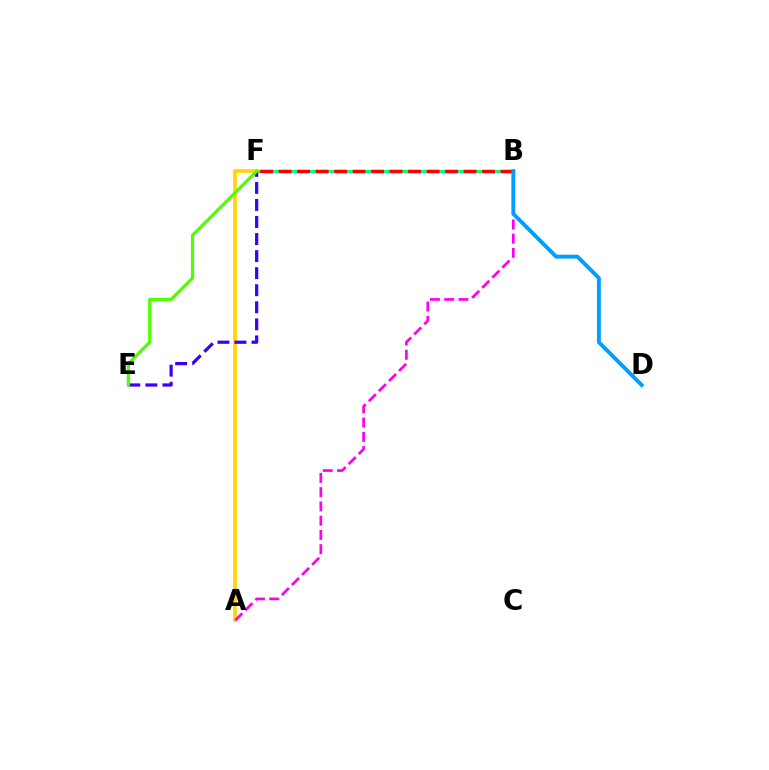{('B', 'F'): [{'color': '#00ff86', 'line_style': 'solid', 'thickness': 2.24}, {'color': '#ff0000', 'line_style': 'dashed', 'thickness': 2.51}], ('A', 'F'): [{'color': '#ffd500', 'line_style': 'solid', 'thickness': 2.63}], ('E', 'F'): [{'color': '#3700ff', 'line_style': 'dashed', 'thickness': 2.32}, {'color': '#4fff00', 'line_style': 'solid', 'thickness': 2.31}], ('A', 'B'): [{'color': '#ff00ed', 'line_style': 'dashed', 'thickness': 1.94}], ('B', 'D'): [{'color': '#009eff', 'line_style': 'solid', 'thickness': 2.81}]}